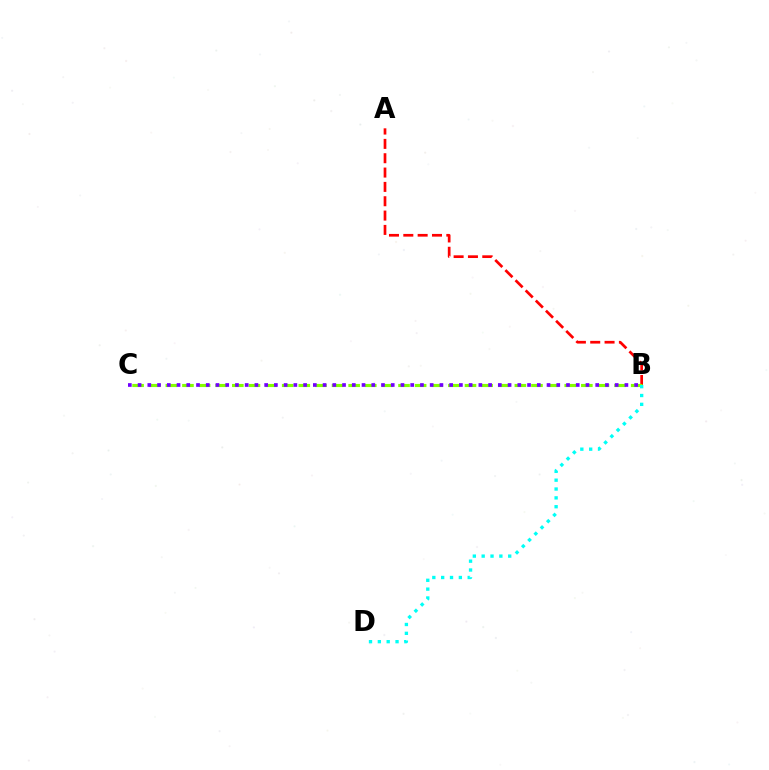{('A', 'B'): [{'color': '#ff0000', 'line_style': 'dashed', 'thickness': 1.95}], ('B', 'C'): [{'color': '#84ff00', 'line_style': 'dashed', 'thickness': 2.26}, {'color': '#7200ff', 'line_style': 'dotted', 'thickness': 2.65}], ('B', 'D'): [{'color': '#00fff6', 'line_style': 'dotted', 'thickness': 2.4}]}